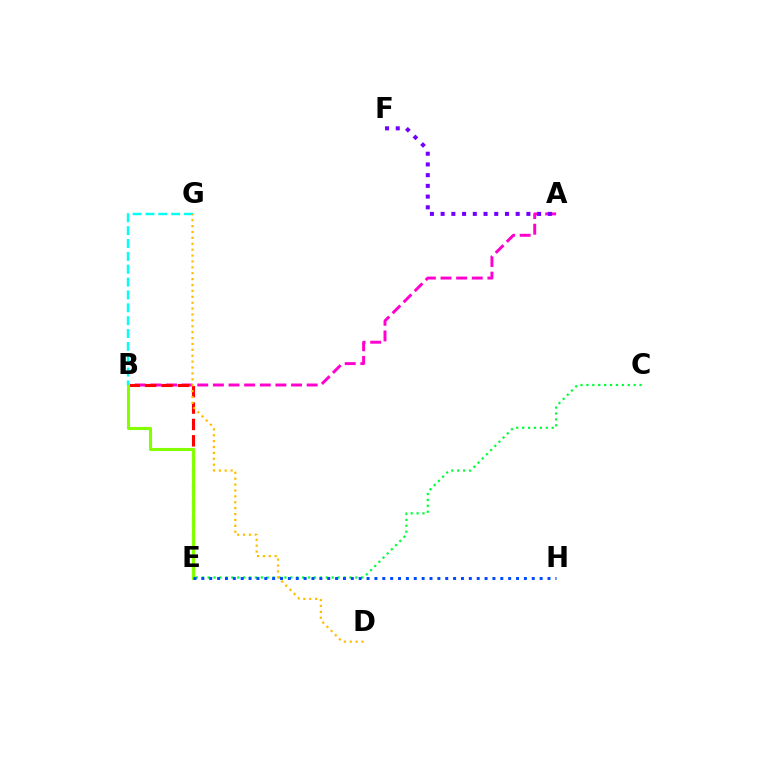{('A', 'B'): [{'color': '#ff00cf', 'line_style': 'dashed', 'thickness': 2.12}], ('B', 'E'): [{'color': '#ff0000', 'line_style': 'dashed', 'thickness': 2.22}, {'color': '#84ff00', 'line_style': 'solid', 'thickness': 2.22}], ('C', 'E'): [{'color': '#00ff39', 'line_style': 'dotted', 'thickness': 1.6}], ('B', 'G'): [{'color': '#00fff6', 'line_style': 'dashed', 'thickness': 1.75}], ('A', 'F'): [{'color': '#7200ff', 'line_style': 'dotted', 'thickness': 2.91}], ('D', 'G'): [{'color': '#ffbd00', 'line_style': 'dotted', 'thickness': 1.6}], ('E', 'H'): [{'color': '#004bff', 'line_style': 'dotted', 'thickness': 2.14}]}